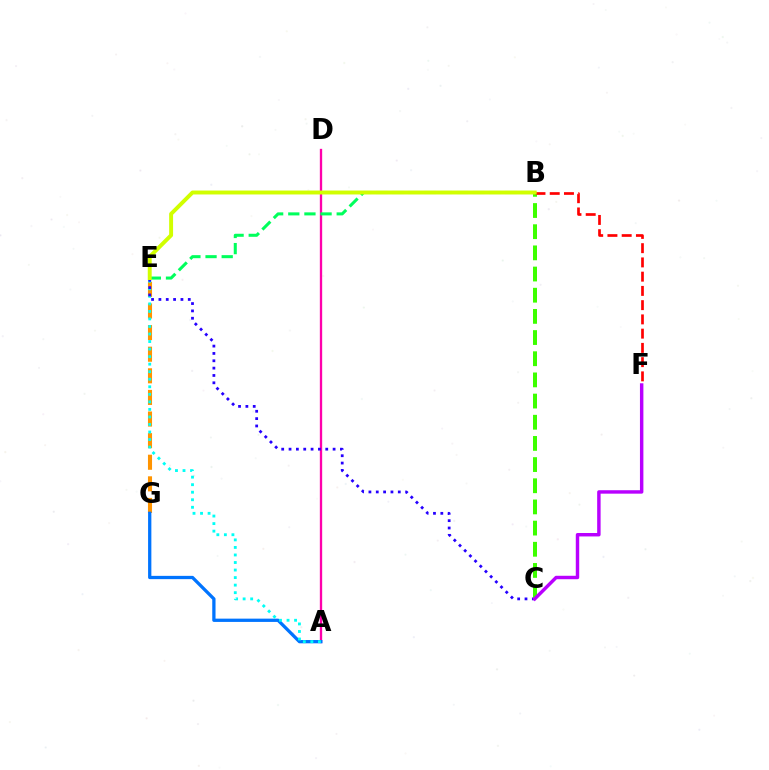{('E', 'G'): [{'color': '#ff9400', 'line_style': 'dashed', 'thickness': 2.94}], ('A', 'D'): [{'color': '#ff00ac', 'line_style': 'solid', 'thickness': 1.67}], ('A', 'G'): [{'color': '#0074ff', 'line_style': 'solid', 'thickness': 2.36}], ('A', 'E'): [{'color': '#00fff6', 'line_style': 'dotted', 'thickness': 2.05}], ('C', 'E'): [{'color': '#2500ff', 'line_style': 'dotted', 'thickness': 1.99}], ('B', 'C'): [{'color': '#3dff00', 'line_style': 'dashed', 'thickness': 2.88}], ('B', 'E'): [{'color': '#00ff5c', 'line_style': 'dashed', 'thickness': 2.19}, {'color': '#d1ff00', 'line_style': 'solid', 'thickness': 2.83}], ('B', 'F'): [{'color': '#ff0000', 'line_style': 'dashed', 'thickness': 1.94}], ('C', 'F'): [{'color': '#b900ff', 'line_style': 'solid', 'thickness': 2.48}]}